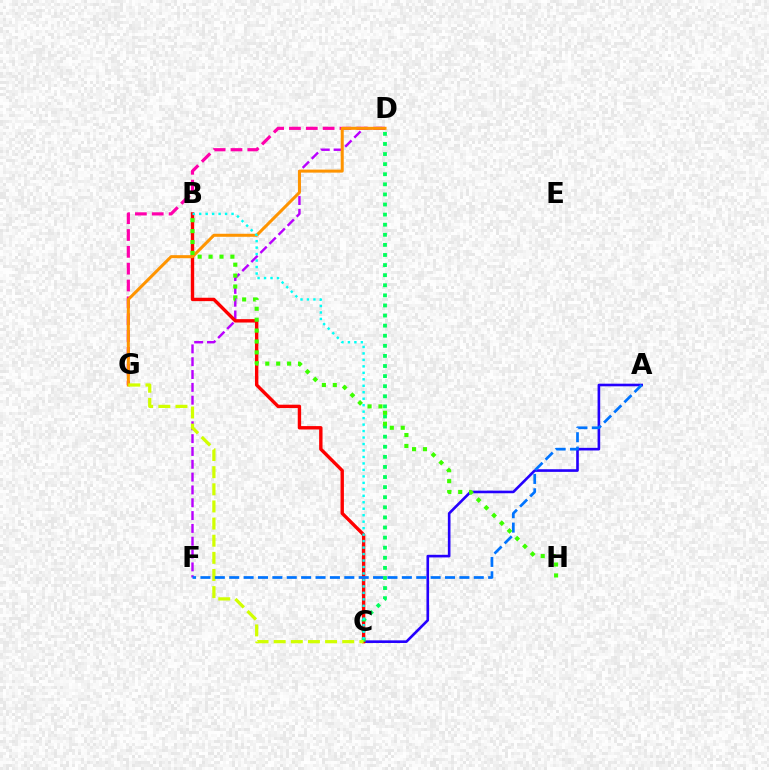{('A', 'C'): [{'color': '#2500ff', 'line_style': 'solid', 'thickness': 1.89}], ('D', 'G'): [{'color': '#ff00ac', 'line_style': 'dashed', 'thickness': 2.29}, {'color': '#ff9400', 'line_style': 'solid', 'thickness': 2.18}], ('D', 'F'): [{'color': '#b900ff', 'line_style': 'dashed', 'thickness': 1.74}], ('B', 'C'): [{'color': '#ff0000', 'line_style': 'solid', 'thickness': 2.44}, {'color': '#00fff6', 'line_style': 'dotted', 'thickness': 1.76}], ('C', 'D'): [{'color': '#00ff5c', 'line_style': 'dotted', 'thickness': 2.74}], ('C', 'G'): [{'color': '#d1ff00', 'line_style': 'dashed', 'thickness': 2.33}], ('A', 'F'): [{'color': '#0074ff', 'line_style': 'dashed', 'thickness': 1.95}], ('B', 'H'): [{'color': '#3dff00', 'line_style': 'dotted', 'thickness': 2.96}]}